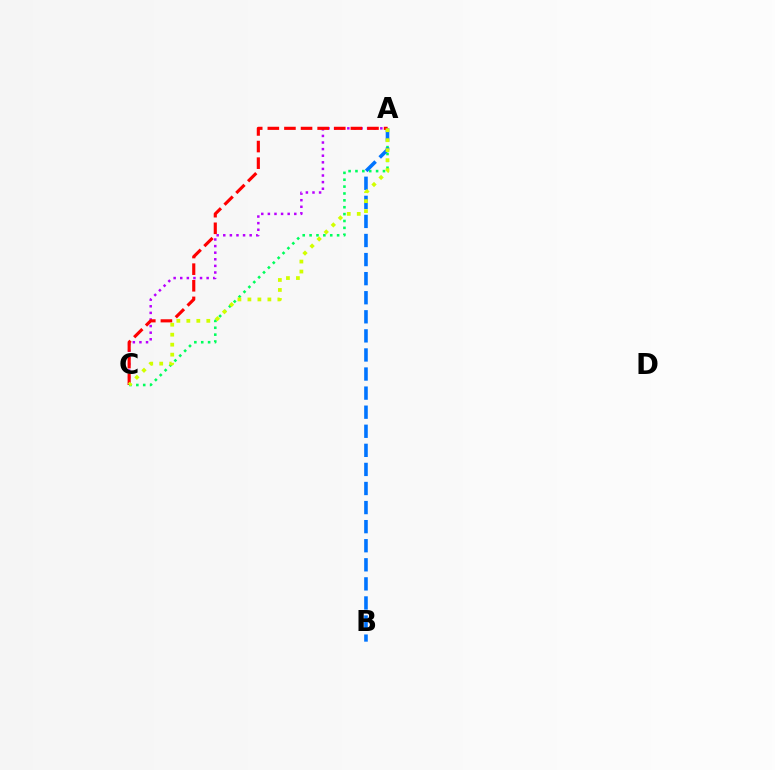{('A', 'C'): [{'color': '#00ff5c', 'line_style': 'dotted', 'thickness': 1.87}, {'color': '#b900ff', 'line_style': 'dotted', 'thickness': 1.79}, {'color': '#ff0000', 'line_style': 'dashed', 'thickness': 2.26}, {'color': '#d1ff00', 'line_style': 'dotted', 'thickness': 2.71}], ('A', 'B'): [{'color': '#0074ff', 'line_style': 'dashed', 'thickness': 2.59}]}